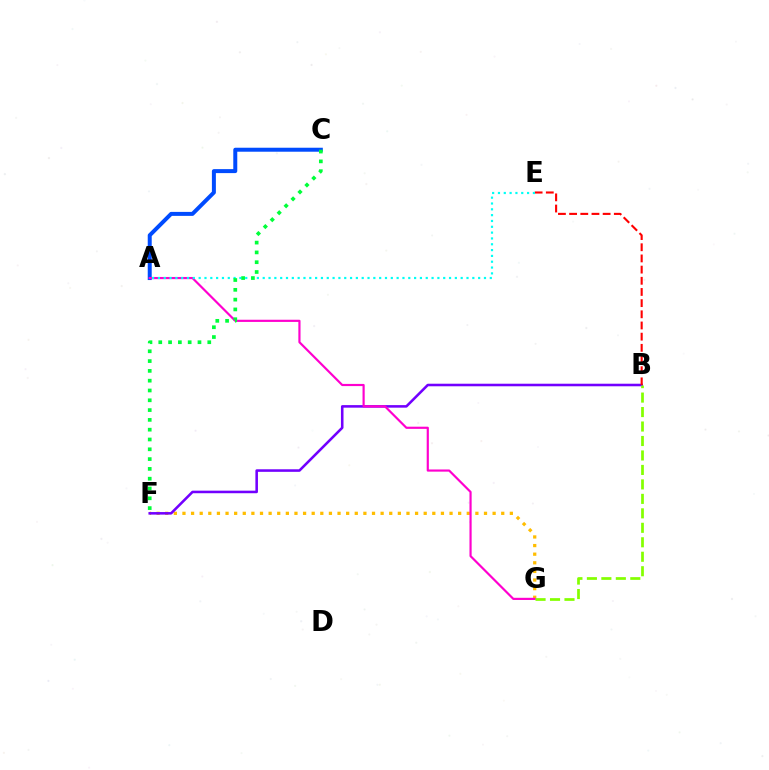{('A', 'C'): [{'color': '#004bff', 'line_style': 'solid', 'thickness': 2.87}], ('F', 'G'): [{'color': '#ffbd00', 'line_style': 'dotted', 'thickness': 2.34}], ('B', 'F'): [{'color': '#7200ff', 'line_style': 'solid', 'thickness': 1.84}], ('A', 'G'): [{'color': '#ff00cf', 'line_style': 'solid', 'thickness': 1.57}], ('B', 'E'): [{'color': '#ff0000', 'line_style': 'dashed', 'thickness': 1.52}], ('B', 'G'): [{'color': '#84ff00', 'line_style': 'dashed', 'thickness': 1.97}], ('A', 'E'): [{'color': '#00fff6', 'line_style': 'dotted', 'thickness': 1.58}], ('C', 'F'): [{'color': '#00ff39', 'line_style': 'dotted', 'thickness': 2.66}]}